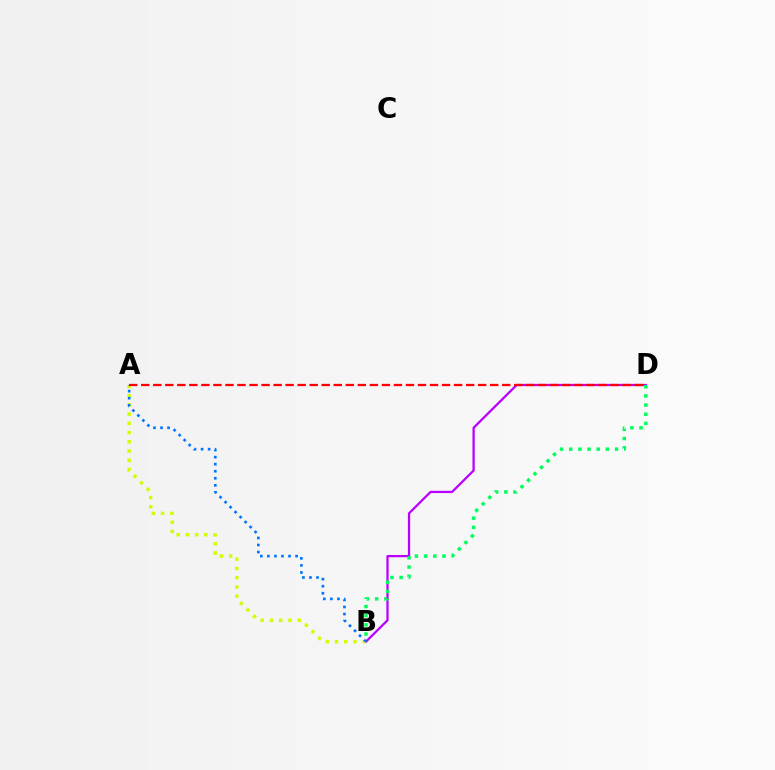{('B', 'D'): [{'color': '#b900ff', 'line_style': 'solid', 'thickness': 1.62}, {'color': '#00ff5c', 'line_style': 'dotted', 'thickness': 2.49}], ('A', 'B'): [{'color': '#d1ff00', 'line_style': 'dotted', 'thickness': 2.51}, {'color': '#0074ff', 'line_style': 'dotted', 'thickness': 1.92}], ('A', 'D'): [{'color': '#ff0000', 'line_style': 'dashed', 'thickness': 1.63}]}